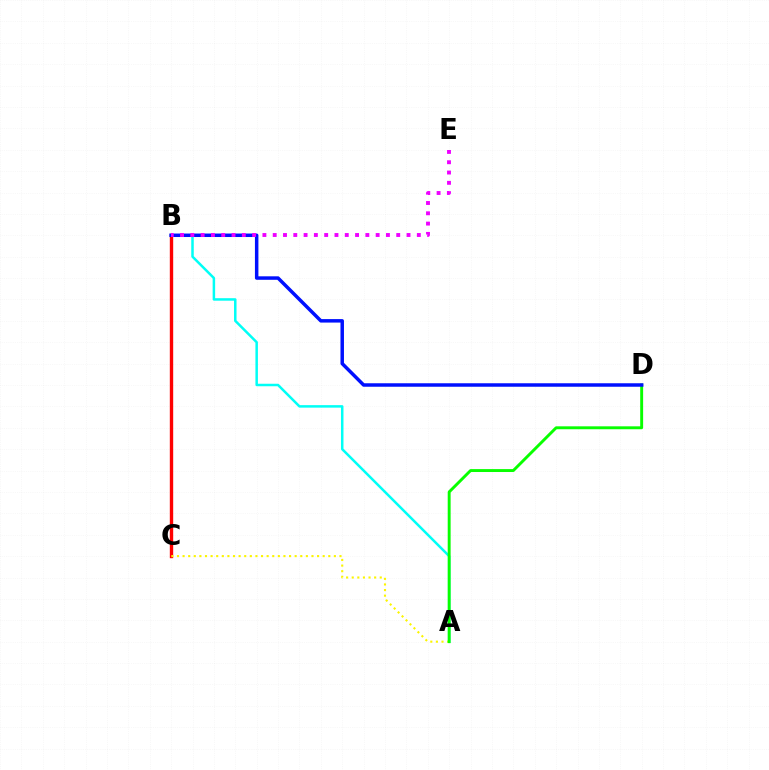{('B', 'C'): [{'color': '#ff0000', 'line_style': 'solid', 'thickness': 2.43}], ('A', 'B'): [{'color': '#00fff6', 'line_style': 'solid', 'thickness': 1.8}], ('A', 'C'): [{'color': '#fcf500', 'line_style': 'dotted', 'thickness': 1.52}], ('A', 'D'): [{'color': '#08ff00', 'line_style': 'solid', 'thickness': 2.1}], ('B', 'D'): [{'color': '#0010ff', 'line_style': 'solid', 'thickness': 2.51}], ('B', 'E'): [{'color': '#ee00ff', 'line_style': 'dotted', 'thickness': 2.8}]}